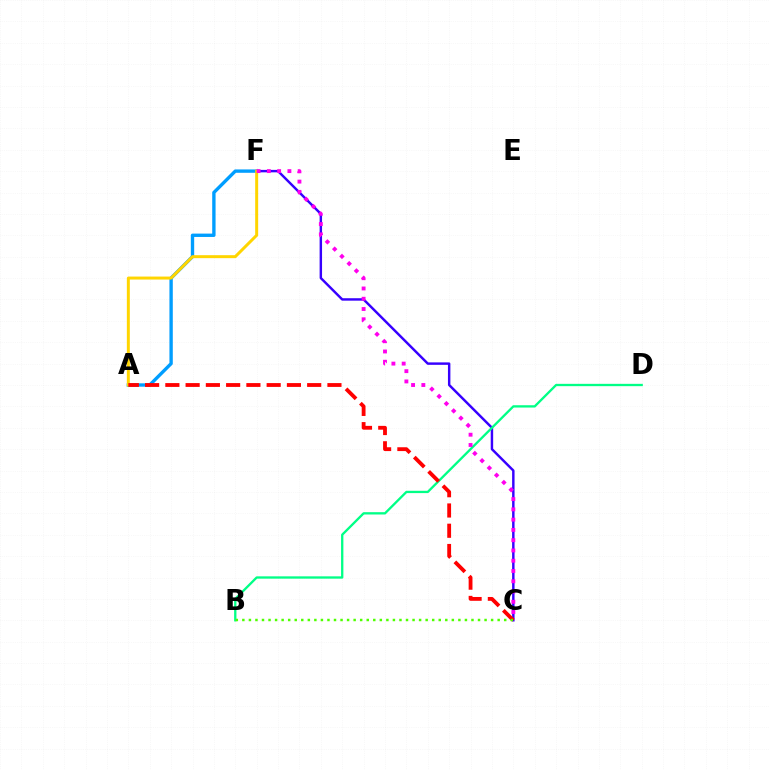{('A', 'F'): [{'color': '#009eff', 'line_style': 'solid', 'thickness': 2.42}, {'color': '#ffd500', 'line_style': 'solid', 'thickness': 2.15}], ('C', 'F'): [{'color': '#3700ff', 'line_style': 'solid', 'thickness': 1.76}, {'color': '#ff00ed', 'line_style': 'dotted', 'thickness': 2.79}], ('B', 'D'): [{'color': '#00ff86', 'line_style': 'solid', 'thickness': 1.67}], ('A', 'C'): [{'color': '#ff0000', 'line_style': 'dashed', 'thickness': 2.75}], ('B', 'C'): [{'color': '#4fff00', 'line_style': 'dotted', 'thickness': 1.78}]}